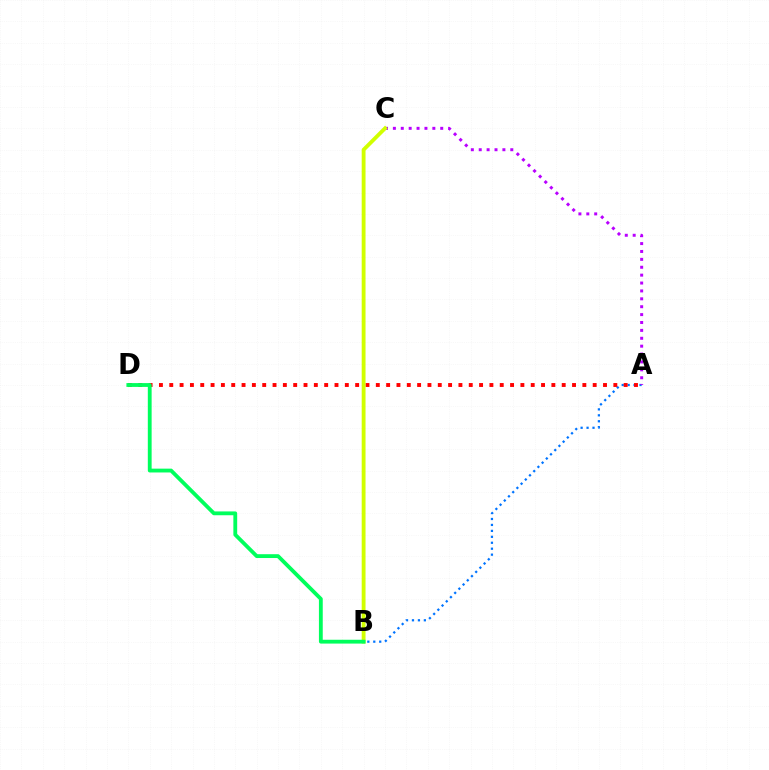{('A', 'B'): [{'color': '#0074ff', 'line_style': 'dotted', 'thickness': 1.62}], ('A', 'D'): [{'color': '#ff0000', 'line_style': 'dotted', 'thickness': 2.81}], ('A', 'C'): [{'color': '#b900ff', 'line_style': 'dotted', 'thickness': 2.14}], ('B', 'C'): [{'color': '#d1ff00', 'line_style': 'solid', 'thickness': 2.76}], ('B', 'D'): [{'color': '#00ff5c', 'line_style': 'solid', 'thickness': 2.75}]}